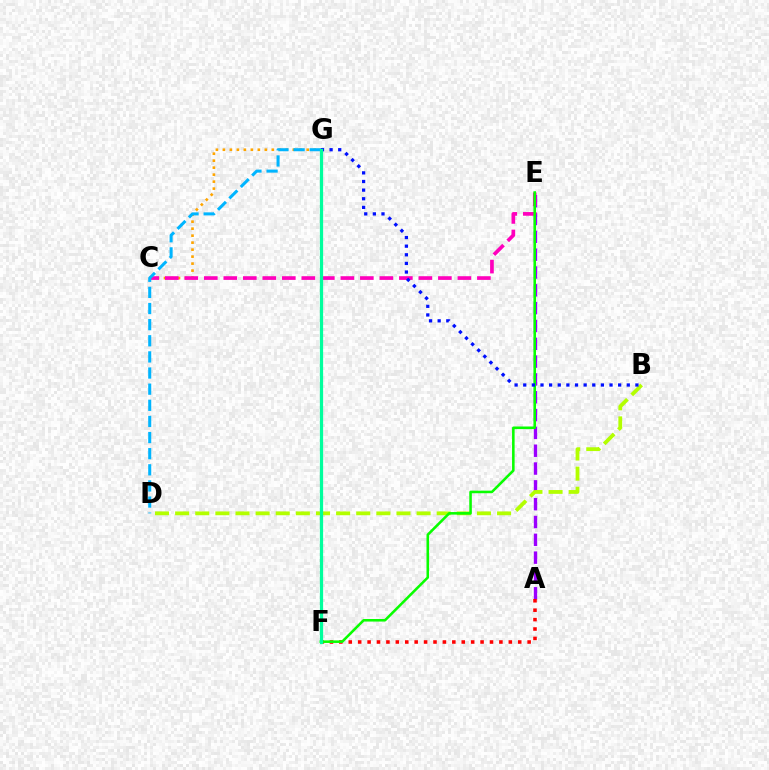{('A', 'E'): [{'color': '#9b00ff', 'line_style': 'dashed', 'thickness': 2.42}], ('C', 'G'): [{'color': '#ffa500', 'line_style': 'dotted', 'thickness': 1.9}], ('A', 'F'): [{'color': '#ff0000', 'line_style': 'dotted', 'thickness': 2.56}], ('B', 'D'): [{'color': '#b3ff00', 'line_style': 'dashed', 'thickness': 2.73}], ('C', 'E'): [{'color': '#ff00bd', 'line_style': 'dashed', 'thickness': 2.65}], ('D', 'G'): [{'color': '#00b5ff', 'line_style': 'dashed', 'thickness': 2.19}], ('E', 'F'): [{'color': '#08ff00', 'line_style': 'solid', 'thickness': 1.84}], ('B', 'G'): [{'color': '#0010ff', 'line_style': 'dotted', 'thickness': 2.34}], ('F', 'G'): [{'color': '#00ff9d', 'line_style': 'solid', 'thickness': 2.34}]}